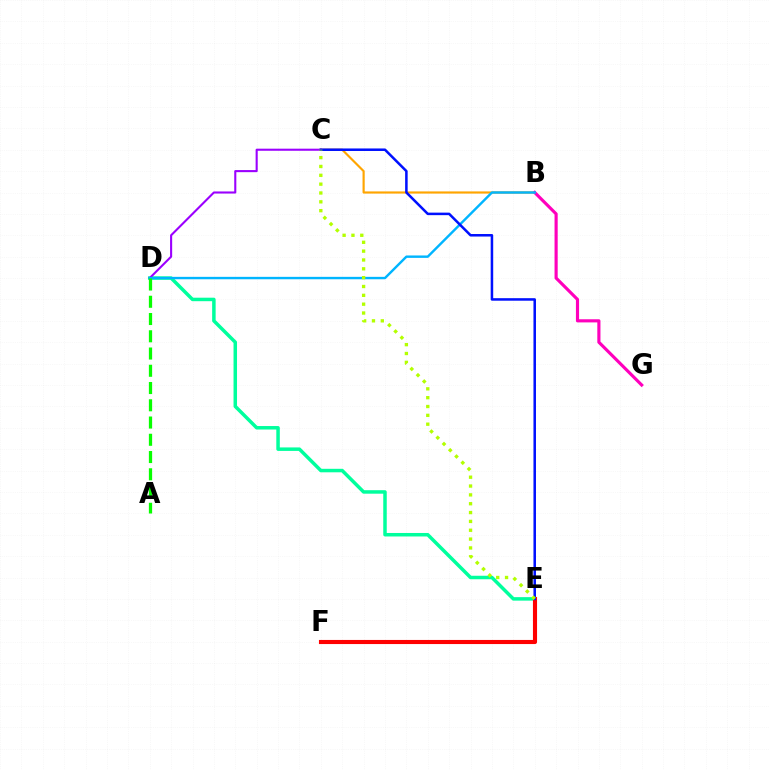{('B', 'C'): [{'color': '#ffa500', 'line_style': 'solid', 'thickness': 1.56}], ('D', 'E'): [{'color': '#00ff9d', 'line_style': 'solid', 'thickness': 2.52}], ('E', 'F'): [{'color': '#ff0000', 'line_style': 'solid', 'thickness': 2.96}], ('B', 'G'): [{'color': '#ff00bd', 'line_style': 'solid', 'thickness': 2.26}], ('C', 'D'): [{'color': '#9b00ff', 'line_style': 'solid', 'thickness': 1.51}], ('B', 'D'): [{'color': '#00b5ff', 'line_style': 'solid', 'thickness': 1.73}], ('C', 'E'): [{'color': '#0010ff', 'line_style': 'solid', 'thickness': 1.82}, {'color': '#b3ff00', 'line_style': 'dotted', 'thickness': 2.4}], ('A', 'D'): [{'color': '#08ff00', 'line_style': 'dashed', 'thickness': 2.34}]}